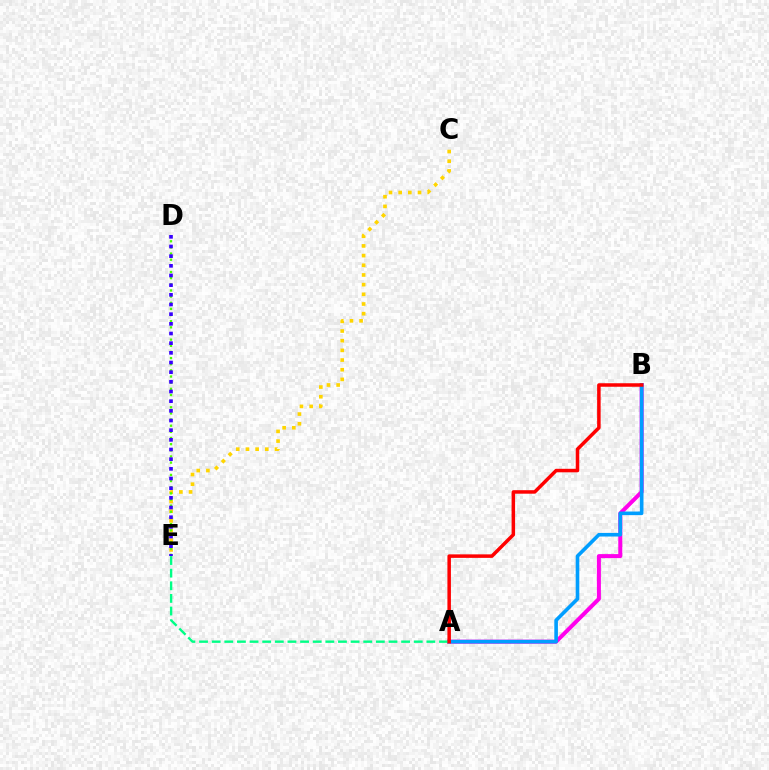{('A', 'B'): [{'color': '#ff00ed', 'line_style': 'solid', 'thickness': 2.89}, {'color': '#009eff', 'line_style': 'solid', 'thickness': 2.6}, {'color': '#ff0000', 'line_style': 'solid', 'thickness': 2.52}], ('C', 'E'): [{'color': '#ffd500', 'line_style': 'dotted', 'thickness': 2.63}], ('A', 'E'): [{'color': '#00ff86', 'line_style': 'dashed', 'thickness': 1.72}], ('D', 'E'): [{'color': '#4fff00', 'line_style': 'dotted', 'thickness': 1.67}, {'color': '#3700ff', 'line_style': 'dotted', 'thickness': 2.63}]}